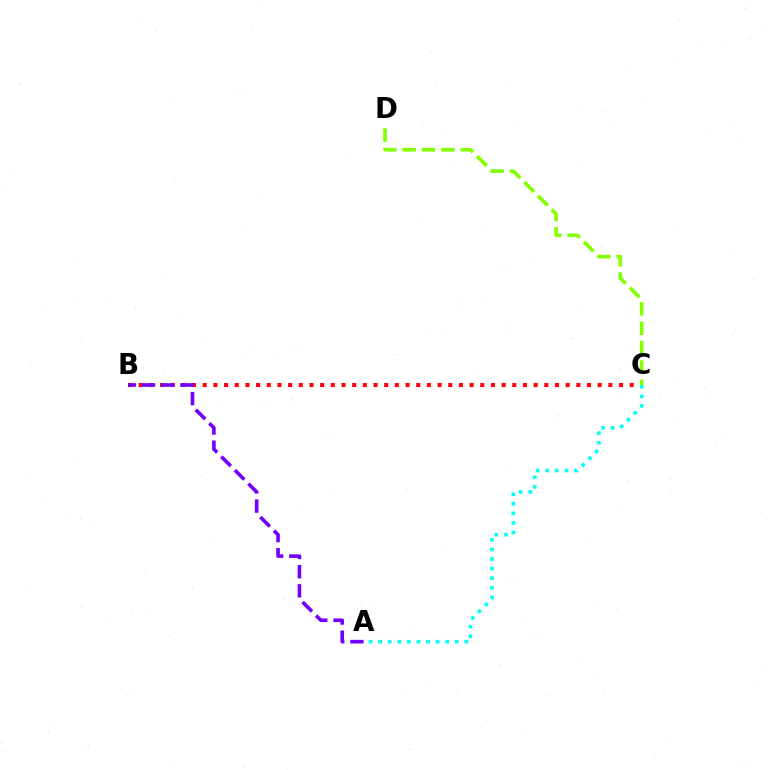{('B', 'C'): [{'color': '#ff0000', 'line_style': 'dotted', 'thickness': 2.9}], ('C', 'D'): [{'color': '#84ff00', 'line_style': 'dashed', 'thickness': 2.63}], ('A', 'B'): [{'color': '#7200ff', 'line_style': 'dashed', 'thickness': 2.6}], ('A', 'C'): [{'color': '#00fff6', 'line_style': 'dotted', 'thickness': 2.6}]}